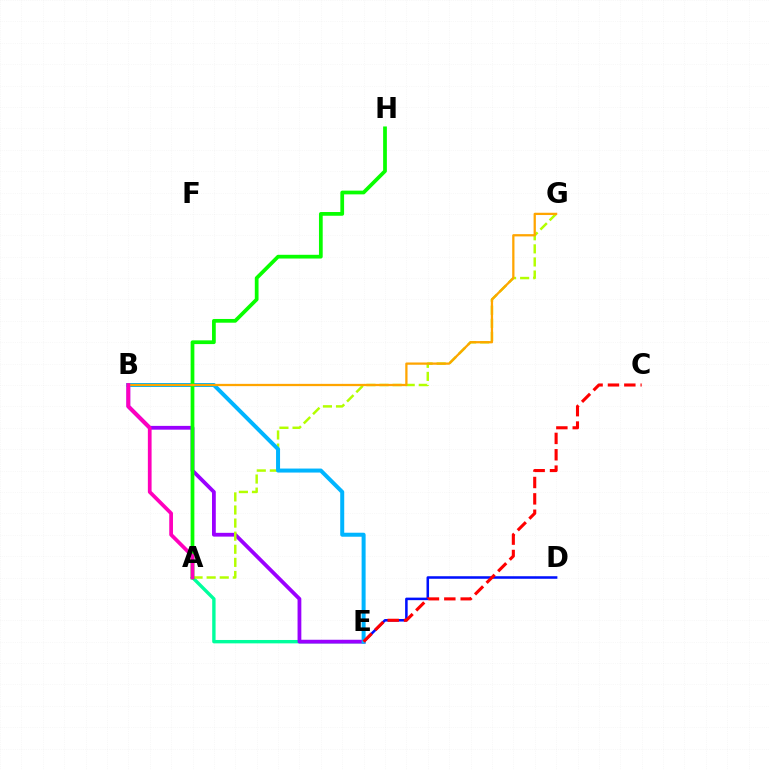{('D', 'E'): [{'color': '#0010ff', 'line_style': 'solid', 'thickness': 1.82}], ('A', 'E'): [{'color': '#00ff9d', 'line_style': 'solid', 'thickness': 2.44}], ('B', 'E'): [{'color': '#9b00ff', 'line_style': 'solid', 'thickness': 2.73}, {'color': '#00b5ff', 'line_style': 'solid', 'thickness': 2.88}], ('A', 'G'): [{'color': '#b3ff00', 'line_style': 'dashed', 'thickness': 1.78}], ('A', 'H'): [{'color': '#08ff00', 'line_style': 'solid', 'thickness': 2.69}], ('B', 'G'): [{'color': '#ffa500', 'line_style': 'solid', 'thickness': 1.64}], ('A', 'B'): [{'color': '#ff00bd', 'line_style': 'solid', 'thickness': 2.69}], ('C', 'E'): [{'color': '#ff0000', 'line_style': 'dashed', 'thickness': 2.22}]}